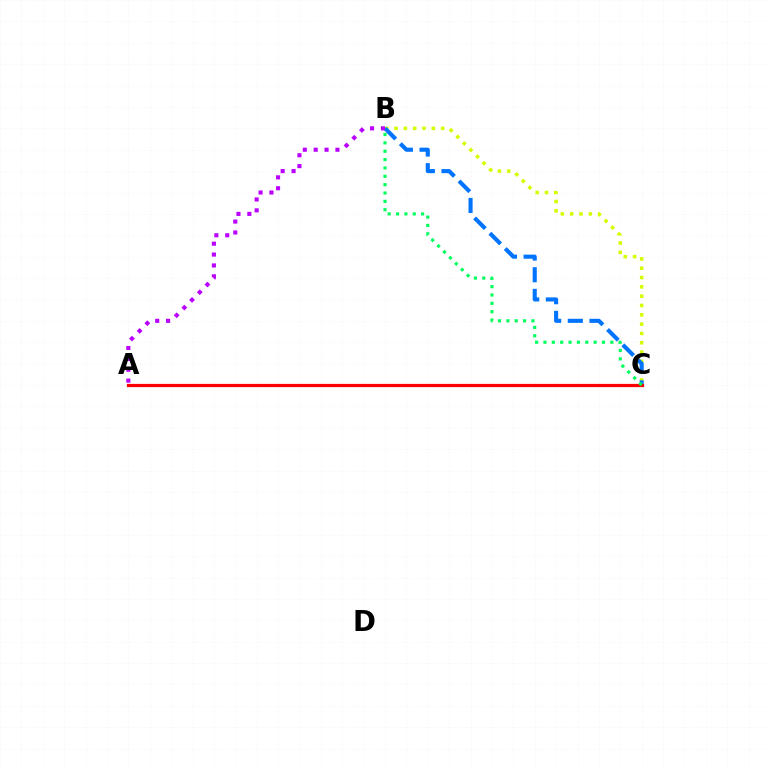{('B', 'C'): [{'color': '#d1ff00', 'line_style': 'dotted', 'thickness': 2.53}, {'color': '#0074ff', 'line_style': 'dashed', 'thickness': 2.94}, {'color': '#00ff5c', 'line_style': 'dotted', 'thickness': 2.27}], ('A', 'B'): [{'color': '#b900ff', 'line_style': 'dotted', 'thickness': 2.95}], ('A', 'C'): [{'color': '#ff0000', 'line_style': 'solid', 'thickness': 2.32}]}